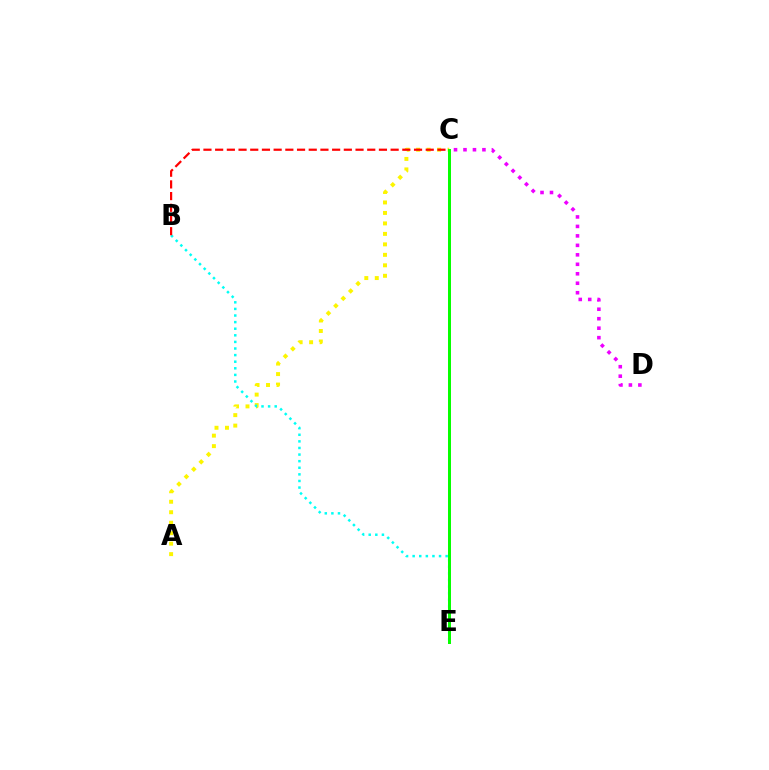{('A', 'C'): [{'color': '#fcf500', 'line_style': 'dotted', 'thickness': 2.85}], ('B', 'E'): [{'color': '#00fff6', 'line_style': 'dotted', 'thickness': 1.79}], ('C', 'E'): [{'color': '#0010ff', 'line_style': 'dashed', 'thickness': 2.15}, {'color': '#08ff00', 'line_style': 'solid', 'thickness': 2.16}], ('B', 'C'): [{'color': '#ff0000', 'line_style': 'dashed', 'thickness': 1.59}], ('C', 'D'): [{'color': '#ee00ff', 'line_style': 'dotted', 'thickness': 2.57}]}